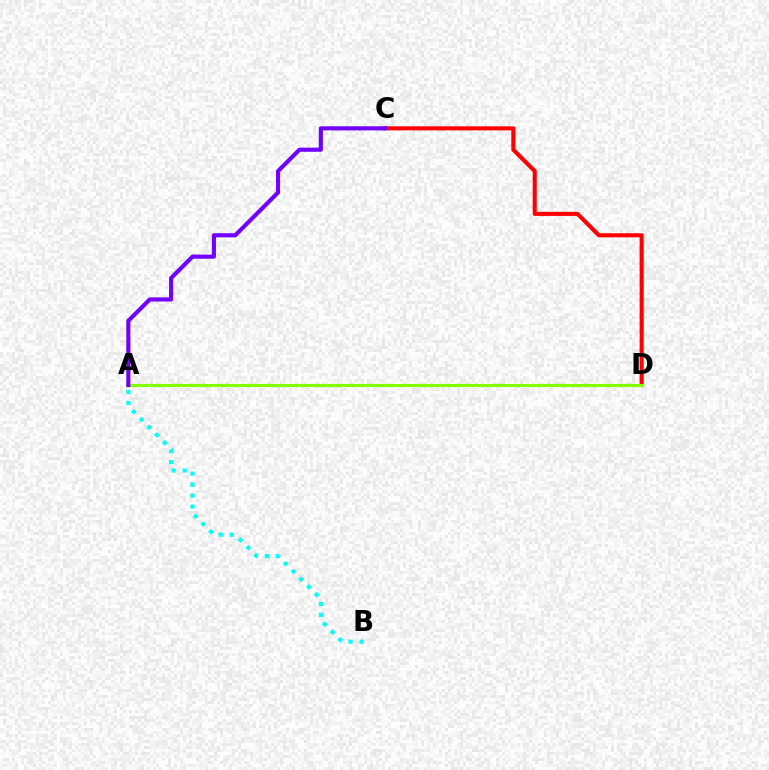{('C', 'D'): [{'color': '#ff0000', 'line_style': 'solid', 'thickness': 2.93}], ('A', 'B'): [{'color': '#00fff6', 'line_style': 'dotted', 'thickness': 2.98}], ('A', 'D'): [{'color': '#84ff00', 'line_style': 'solid', 'thickness': 2.29}], ('A', 'C'): [{'color': '#7200ff', 'line_style': 'solid', 'thickness': 2.97}]}